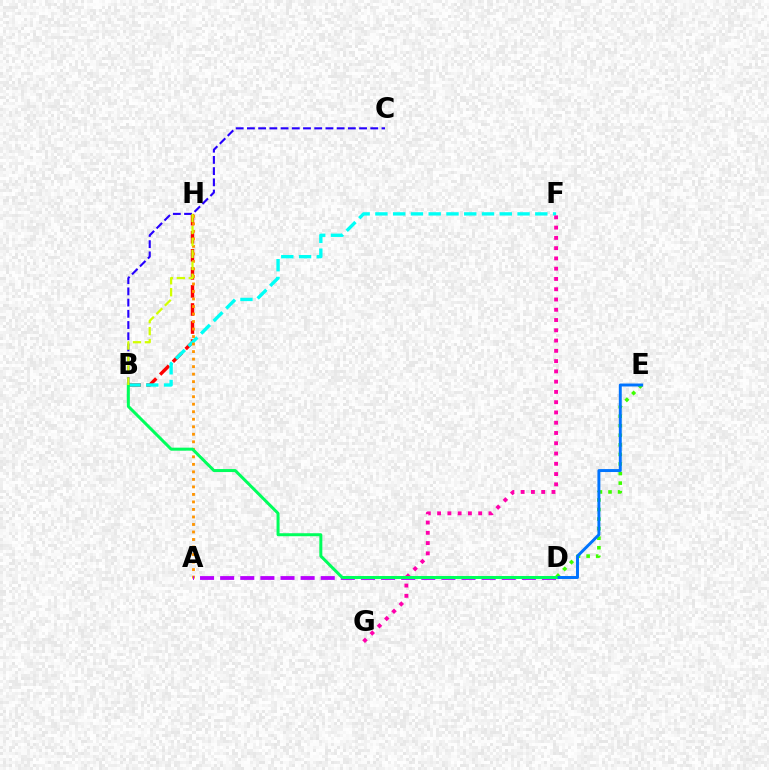{('B', 'H'): [{'color': '#ff0000', 'line_style': 'dashed', 'thickness': 2.45}, {'color': '#d1ff00', 'line_style': 'dashed', 'thickness': 1.62}], ('B', 'F'): [{'color': '#00fff6', 'line_style': 'dashed', 'thickness': 2.41}], ('A', 'H'): [{'color': '#ff9400', 'line_style': 'dotted', 'thickness': 2.04}], ('D', 'E'): [{'color': '#3dff00', 'line_style': 'dotted', 'thickness': 2.6}, {'color': '#0074ff', 'line_style': 'solid', 'thickness': 2.12}], ('A', 'D'): [{'color': '#b900ff', 'line_style': 'dashed', 'thickness': 2.73}], ('F', 'G'): [{'color': '#ff00ac', 'line_style': 'dotted', 'thickness': 2.79}], ('B', 'C'): [{'color': '#2500ff', 'line_style': 'dashed', 'thickness': 1.52}], ('B', 'D'): [{'color': '#00ff5c', 'line_style': 'solid', 'thickness': 2.16}]}